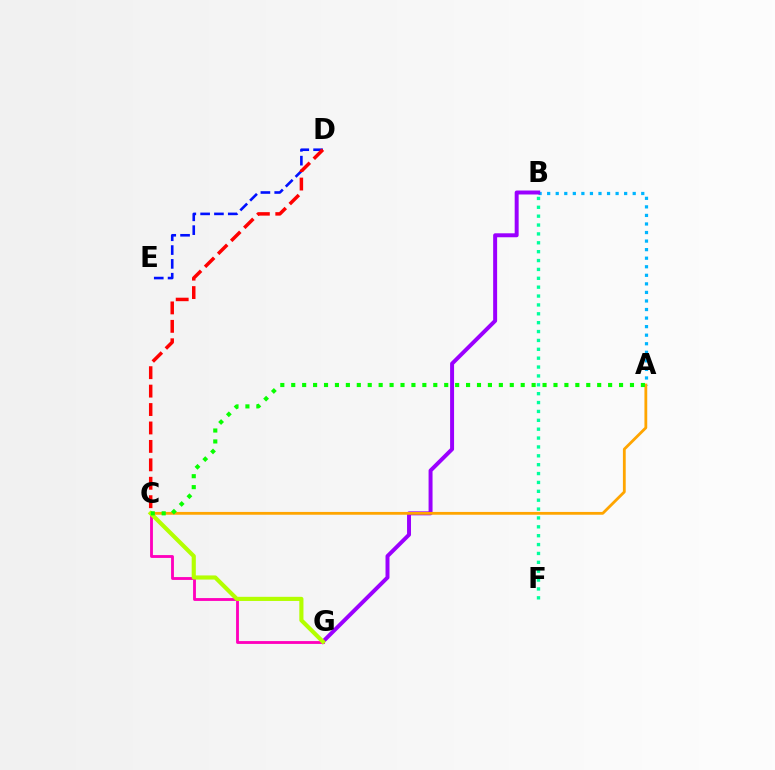{('D', 'E'): [{'color': '#0010ff', 'line_style': 'dashed', 'thickness': 1.88}], ('A', 'B'): [{'color': '#00b5ff', 'line_style': 'dotted', 'thickness': 2.32}], ('B', 'G'): [{'color': '#9b00ff', 'line_style': 'solid', 'thickness': 2.85}], ('C', 'G'): [{'color': '#ff00bd', 'line_style': 'solid', 'thickness': 2.05}, {'color': '#b3ff00', 'line_style': 'solid', 'thickness': 2.98}], ('B', 'F'): [{'color': '#00ff9d', 'line_style': 'dotted', 'thickness': 2.41}], ('A', 'C'): [{'color': '#ffa500', 'line_style': 'solid', 'thickness': 2.02}, {'color': '#08ff00', 'line_style': 'dotted', 'thickness': 2.97}], ('C', 'D'): [{'color': '#ff0000', 'line_style': 'dashed', 'thickness': 2.5}]}